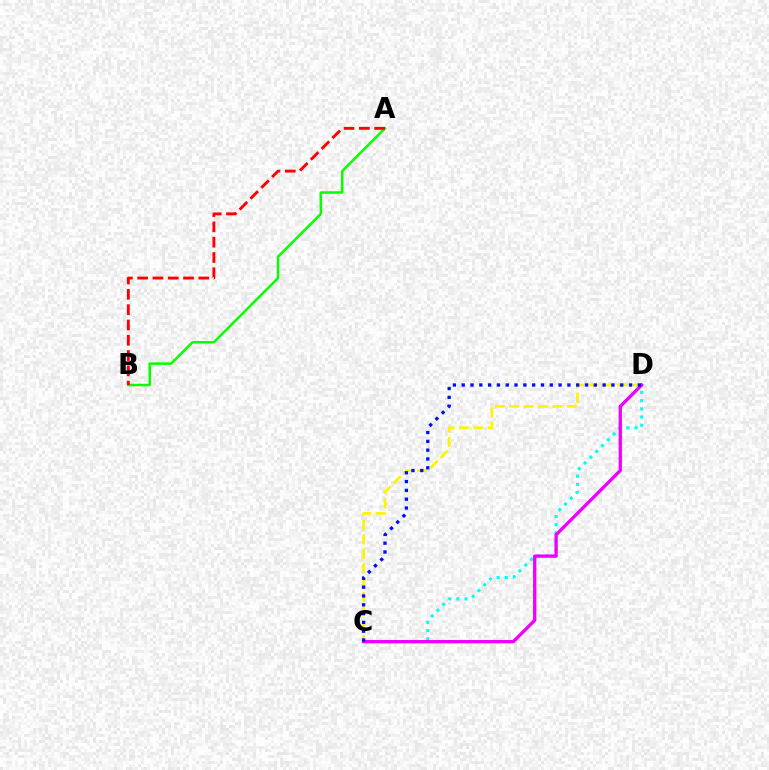{('A', 'B'): [{'color': '#08ff00', 'line_style': 'solid', 'thickness': 1.81}, {'color': '#ff0000', 'line_style': 'dashed', 'thickness': 2.08}], ('C', 'D'): [{'color': '#00fff6', 'line_style': 'dotted', 'thickness': 2.23}, {'color': '#fcf500', 'line_style': 'dashed', 'thickness': 1.95}, {'color': '#ee00ff', 'line_style': 'solid', 'thickness': 2.36}, {'color': '#0010ff', 'line_style': 'dotted', 'thickness': 2.39}]}